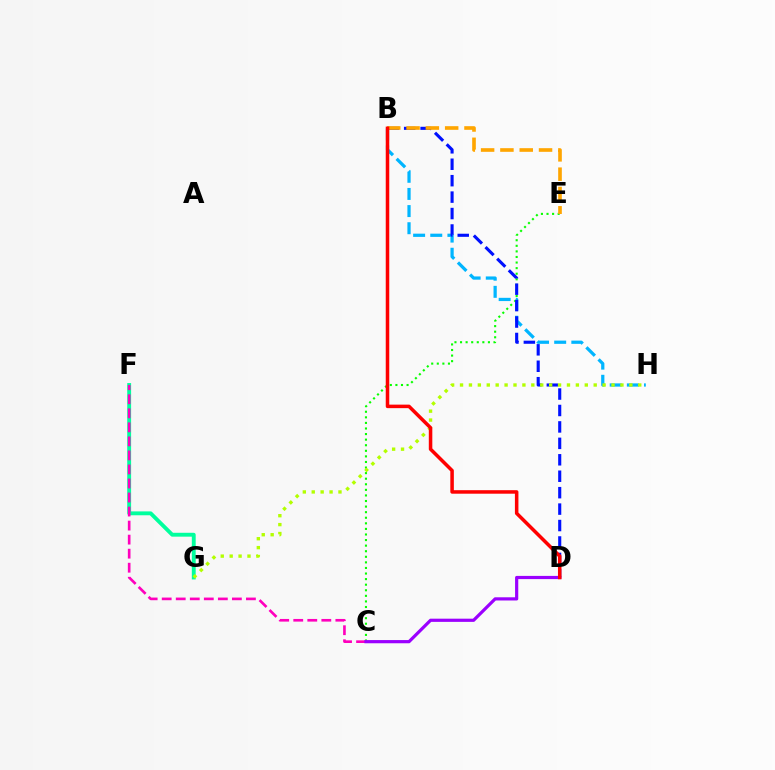{('B', 'H'): [{'color': '#00b5ff', 'line_style': 'dashed', 'thickness': 2.33}], ('C', 'E'): [{'color': '#08ff00', 'line_style': 'dotted', 'thickness': 1.52}], ('B', 'D'): [{'color': '#0010ff', 'line_style': 'dashed', 'thickness': 2.23}, {'color': '#ff0000', 'line_style': 'solid', 'thickness': 2.53}], ('F', 'G'): [{'color': '#00ff9d', 'line_style': 'solid', 'thickness': 2.79}], ('G', 'H'): [{'color': '#b3ff00', 'line_style': 'dotted', 'thickness': 2.42}], ('B', 'E'): [{'color': '#ffa500', 'line_style': 'dashed', 'thickness': 2.62}], ('C', 'F'): [{'color': '#ff00bd', 'line_style': 'dashed', 'thickness': 1.91}], ('C', 'D'): [{'color': '#9b00ff', 'line_style': 'solid', 'thickness': 2.3}]}